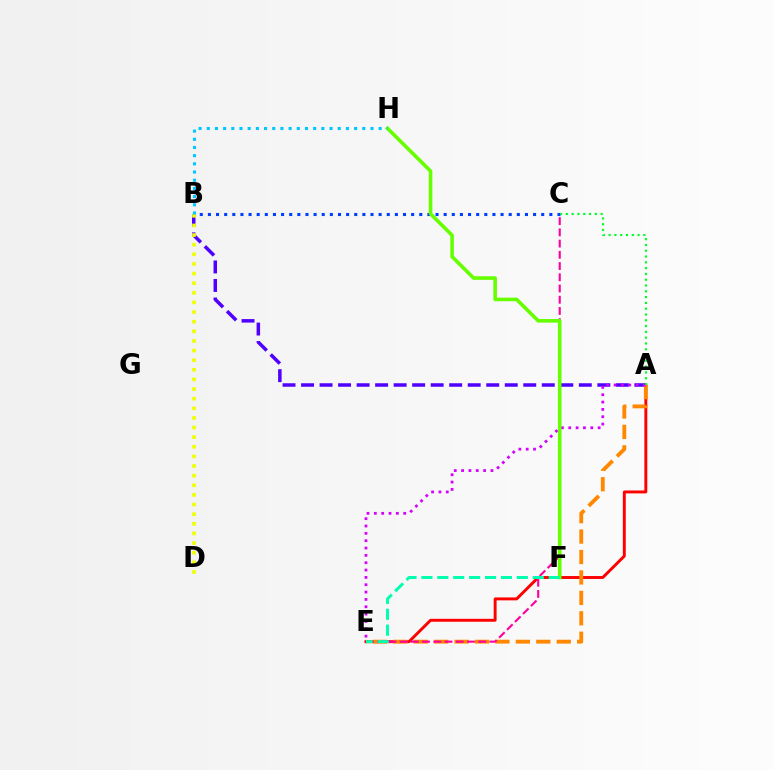{('A', 'B'): [{'color': '#4f00ff', 'line_style': 'dashed', 'thickness': 2.52}], ('A', 'E'): [{'color': '#ff0000', 'line_style': 'solid', 'thickness': 2.11}, {'color': '#ff8800', 'line_style': 'dashed', 'thickness': 2.78}, {'color': '#d600ff', 'line_style': 'dotted', 'thickness': 1.99}], ('C', 'E'): [{'color': '#ff00a0', 'line_style': 'dashed', 'thickness': 1.53}], ('B', 'C'): [{'color': '#003fff', 'line_style': 'dotted', 'thickness': 2.21}], ('F', 'H'): [{'color': '#66ff00', 'line_style': 'solid', 'thickness': 2.59}], ('B', 'D'): [{'color': '#eeff00', 'line_style': 'dotted', 'thickness': 2.61}], ('B', 'H'): [{'color': '#00c7ff', 'line_style': 'dotted', 'thickness': 2.22}], ('E', 'F'): [{'color': '#00ffaf', 'line_style': 'dashed', 'thickness': 2.16}], ('A', 'C'): [{'color': '#00ff27', 'line_style': 'dotted', 'thickness': 1.57}]}